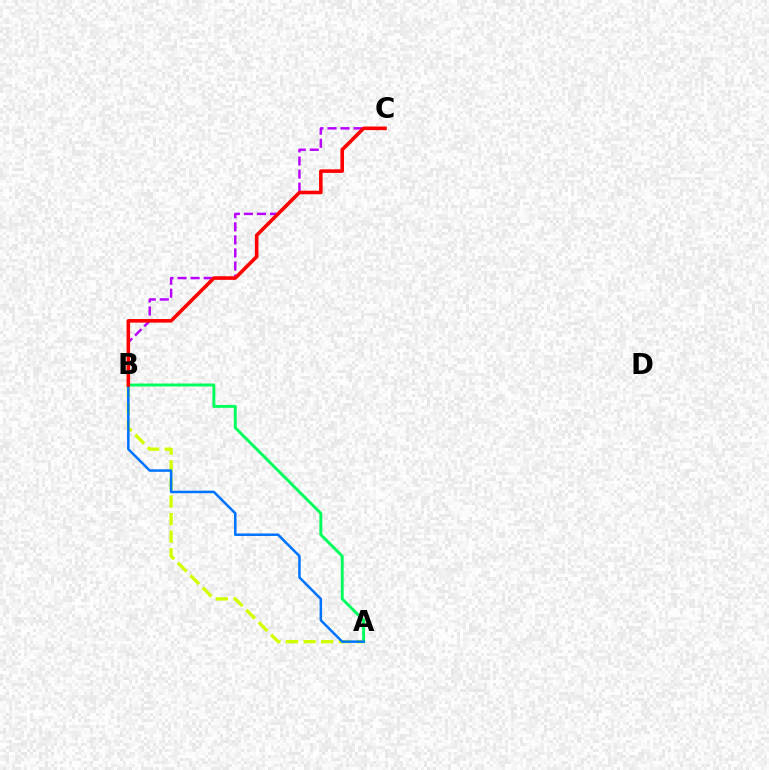{('B', 'C'): [{'color': '#b900ff', 'line_style': 'dashed', 'thickness': 1.77}, {'color': '#ff0000', 'line_style': 'solid', 'thickness': 2.57}], ('A', 'B'): [{'color': '#d1ff00', 'line_style': 'dashed', 'thickness': 2.39}, {'color': '#00ff5c', 'line_style': 'solid', 'thickness': 2.1}, {'color': '#0074ff', 'line_style': 'solid', 'thickness': 1.81}]}